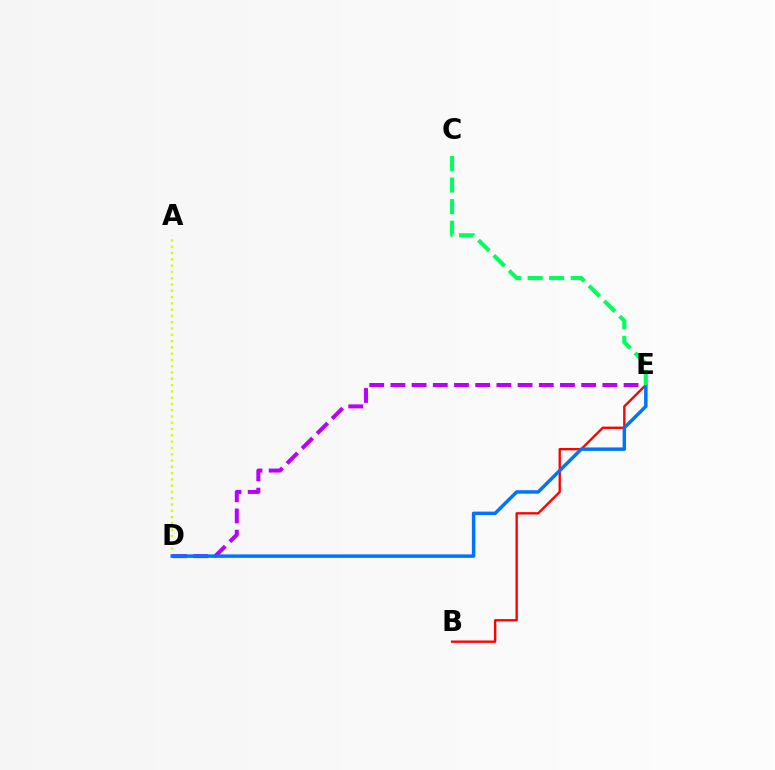{('B', 'E'): [{'color': '#ff0000', 'line_style': 'solid', 'thickness': 1.69}], ('A', 'D'): [{'color': '#d1ff00', 'line_style': 'dotted', 'thickness': 1.71}], ('D', 'E'): [{'color': '#b900ff', 'line_style': 'dashed', 'thickness': 2.88}, {'color': '#0074ff', 'line_style': 'solid', 'thickness': 2.5}], ('C', 'E'): [{'color': '#00ff5c', 'line_style': 'dashed', 'thickness': 2.93}]}